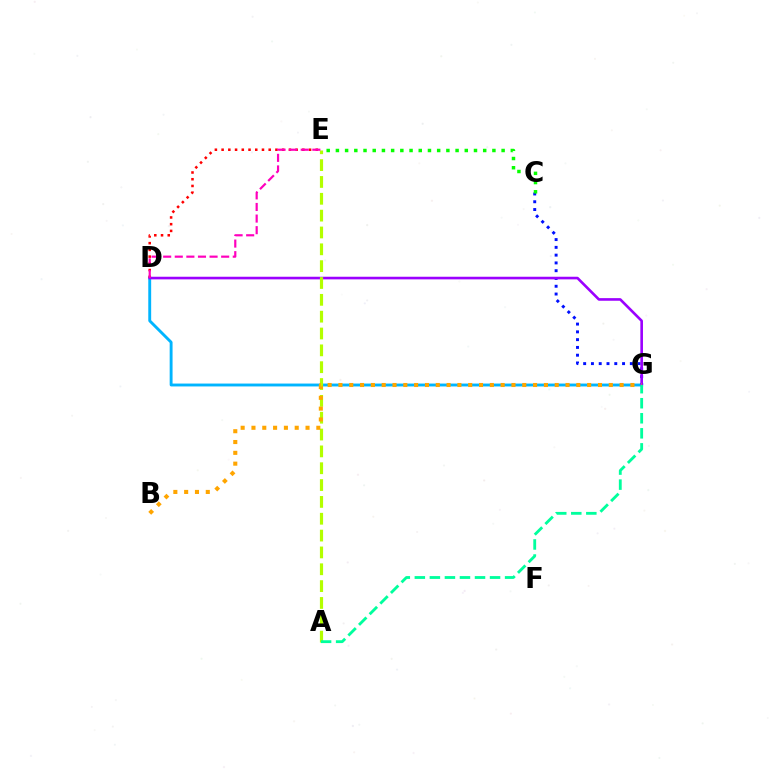{('C', 'G'): [{'color': '#0010ff', 'line_style': 'dotted', 'thickness': 2.11}], ('D', 'G'): [{'color': '#00b5ff', 'line_style': 'solid', 'thickness': 2.08}, {'color': '#9b00ff', 'line_style': 'solid', 'thickness': 1.89}], ('D', 'E'): [{'color': '#ff0000', 'line_style': 'dotted', 'thickness': 1.83}, {'color': '#ff00bd', 'line_style': 'dashed', 'thickness': 1.58}], ('A', 'E'): [{'color': '#b3ff00', 'line_style': 'dashed', 'thickness': 2.29}], ('C', 'E'): [{'color': '#08ff00', 'line_style': 'dotted', 'thickness': 2.5}], ('B', 'G'): [{'color': '#ffa500', 'line_style': 'dotted', 'thickness': 2.94}], ('A', 'G'): [{'color': '#00ff9d', 'line_style': 'dashed', 'thickness': 2.04}]}